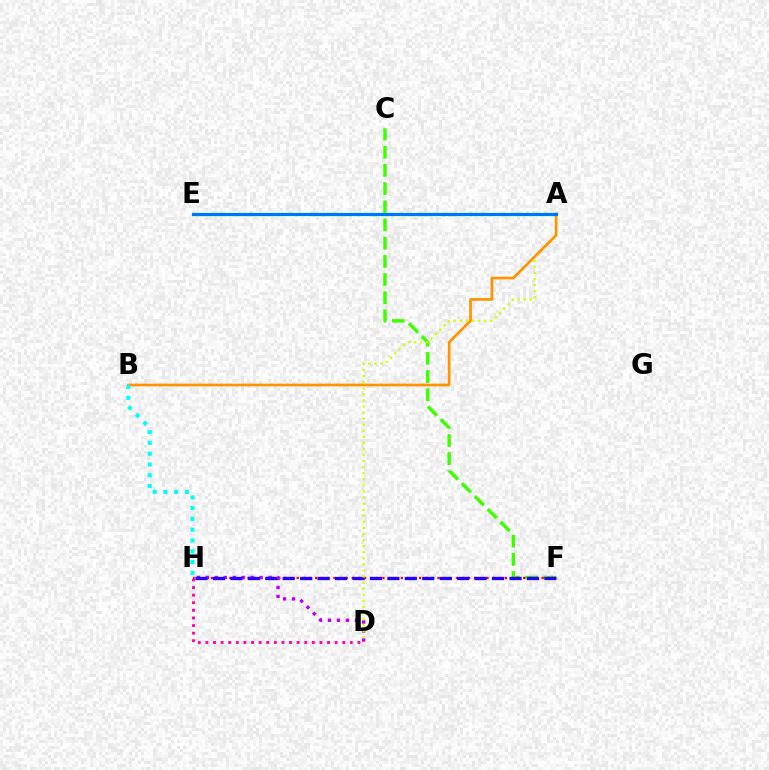{('C', 'F'): [{'color': '#3dff00', 'line_style': 'dashed', 'thickness': 2.47}], ('F', 'H'): [{'color': '#ff0000', 'line_style': 'dotted', 'thickness': 1.66}, {'color': '#2500ff', 'line_style': 'dashed', 'thickness': 2.37}], ('D', 'H'): [{'color': '#b900ff', 'line_style': 'dotted', 'thickness': 2.44}, {'color': '#ff00ac', 'line_style': 'dotted', 'thickness': 2.06}], ('A', 'D'): [{'color': '#d1ff00', 'line_style': 'dotted', 'thickness': 1.65}], ('A', 'B'): [{'color': '#ff9400', 'line_style': 'solid', 'thickness': 1.95}], ('B', 'H'): [{'color': '#00fff6', 'line_style': 'dotted', 'thickness': 2.93}], ('A', 'E'): [{'color': '#00ff5c', 'line_style': 'solid', 'thickness': 2.44}, {'color': '#0074ff', 'line_style': 'solid', 'thickness': 2.16}]}